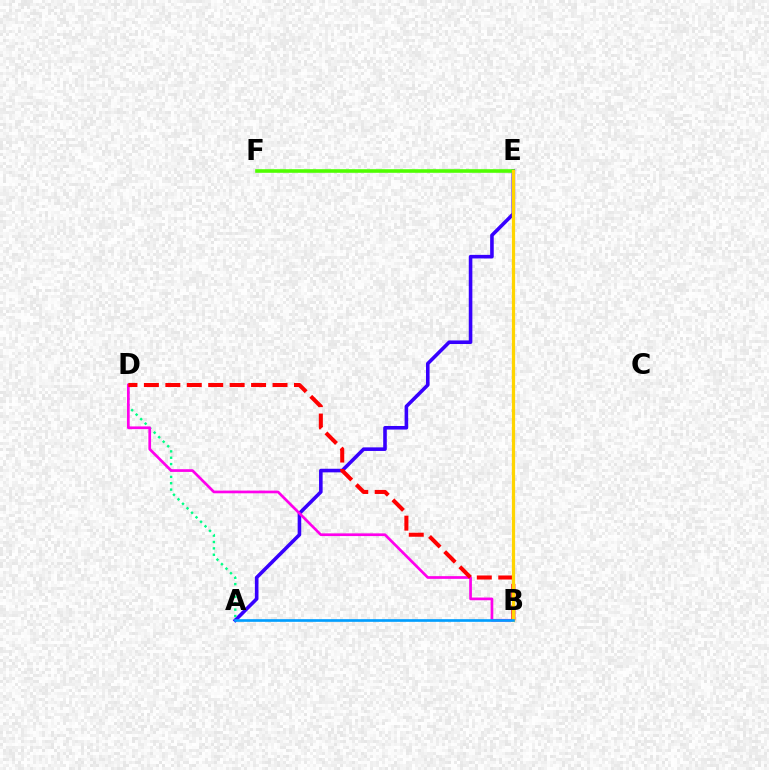{('A', 'E'): [{'color': '#3700ff', 'line_style': 'solid', 'thickness': 2.59}], ('A', 'D'): [{'color': '#00ff86', 'line_style': 'dotted', 'thickness': 1.73}], ('E', 'F'): [{'color': '#4fff00', 'line_style': 'solid', 'thickness': 2.59}], ('B', 'D'): [{'color': '#ff00ed', 'line_style': 'solid', 'thickness': 1.95}, {'color': '#ff0000', 'line_style': 'dashed', 'thickness': 2.91}], ('B', 'E'): [{'color': '#ffd500', 'line_style': 'solid', 'thickness': 2.33}], ('A', 'B'): [{'color': '#009eff', 'line_style': 'solid', 'thickness': 1.91}]}